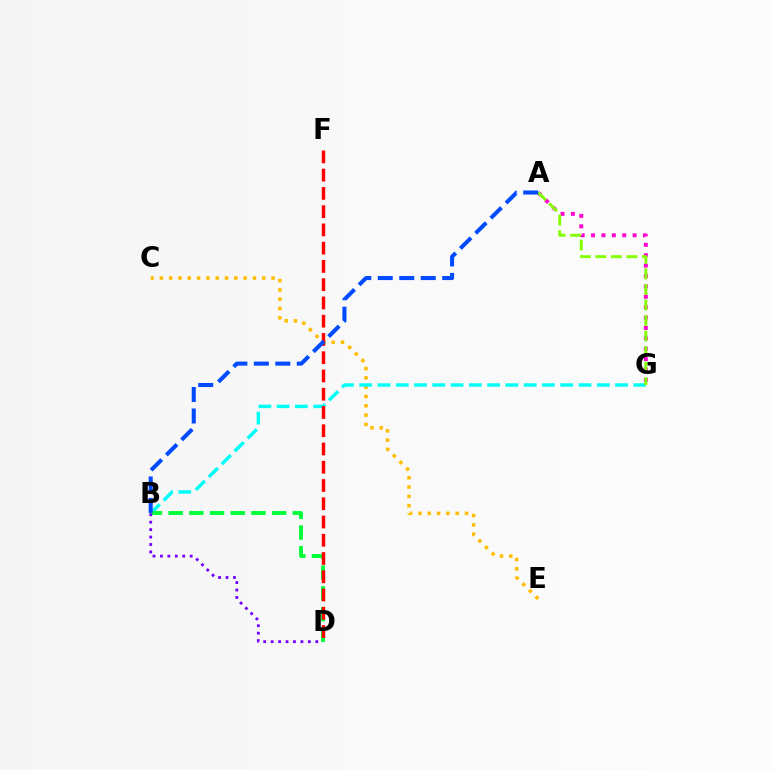{('C', 'E'): [{'color': '#ffbd00', 'line_style': 'dotted', 'thickness': 2.53}], ('B', 'G'): [{'color': '#00fff6', 'line_style': 'dashed', 'thickness': 2.48}], ('A', 'G'): [{'color': '#ff00cf', 'line_style': 'dotted', 'thickness': 2.82}, {'color': '#84ff00', 'line_style': 'dashed', 'thickness': 2.11}], ('B', 'D'): [{'color': '#00ff39', 'line_style': 'dashed', 'thickness': 2.81}, {'color': '#7200ff', 'line_style': 'dotted', 'thickness': 2.02}], ('D', 'F'): [{'color': '#ff0000', 'line_style': 'dashed', 'thickness': 2.48}], ('A', 'B'): [{'color': '#004bff', 'line_style': 'dashed', 'thickness': 2.92}]}